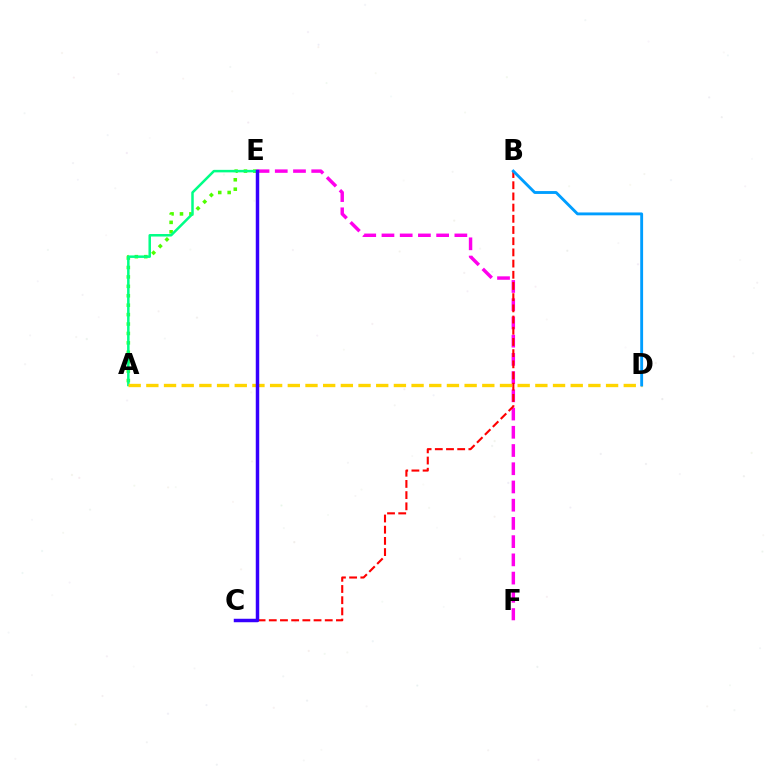{('A', 'E'): [{'color': '#4fff00', 'line_style': 'dotted', 'thickness': 2.56}, {'color': '#00ff86', 'line_style': 'solid', 'thickness': 1.81}], ('E', 'F'): [{'color': '#ff00ed', 'line_style': 'dashed', 'thickness': 2.48}], ('B', 'C'): [{'color': '#ff0000', 'line_style': 'dashed', 'thickness': 1.52}], ('A', 'D'): [{'color': '#ffd500', 'line_style': 'dashed', 'thickness': 2.4}], ('B', 'D'): [{'color': '#009eff', 'line_style': 'solid', 'thickness': 2.07}], ('C', 'E'): [{'color': '#3700ff', 'line_style': 'solid', 'thickness': 2.5}]}